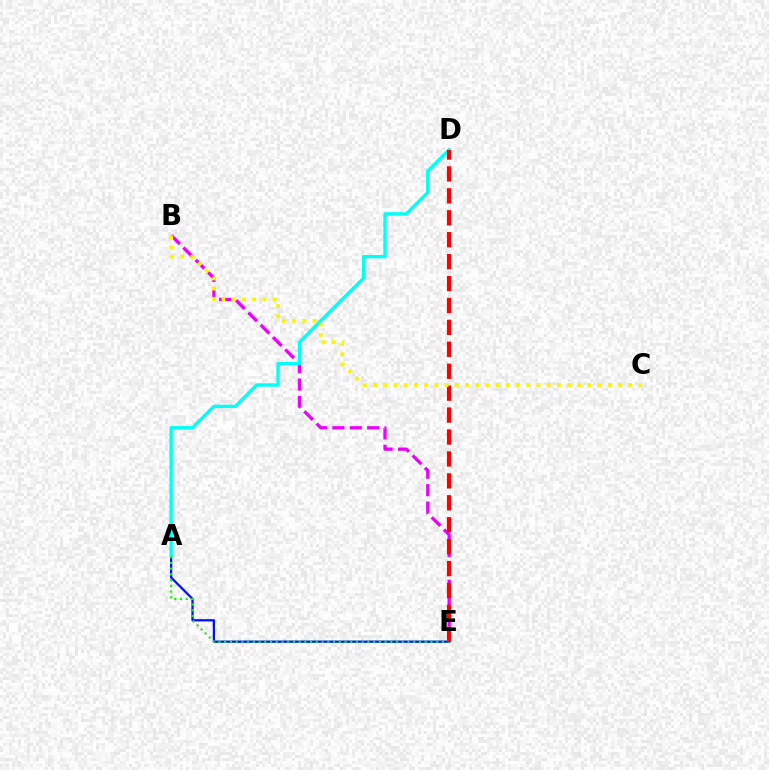{('A', 'E'): [{'color': '#0010ff', 'line_style': 'solid', 'thickness': 1.62}, {'color': '#08ff00', 'line_style': 'dotted', 'thickness': 1.56}], ('B', 'E'): [{'color': '#ee00ff', 'line_style': 'dashed', 'thickness': 2.36}], ('A', 'D'): [{'color': '#00fff6', 'line_style': 'solid', 'thickness': 2.42}], ('D', 'E'): [{'color': '#ff0000', 'line_style': 'dashed', 'thickness': 2.98}], ('B', 'C'): [{'color': '#fcf500', 'line_style': 'dotted', 'thickness': 2.77}]}